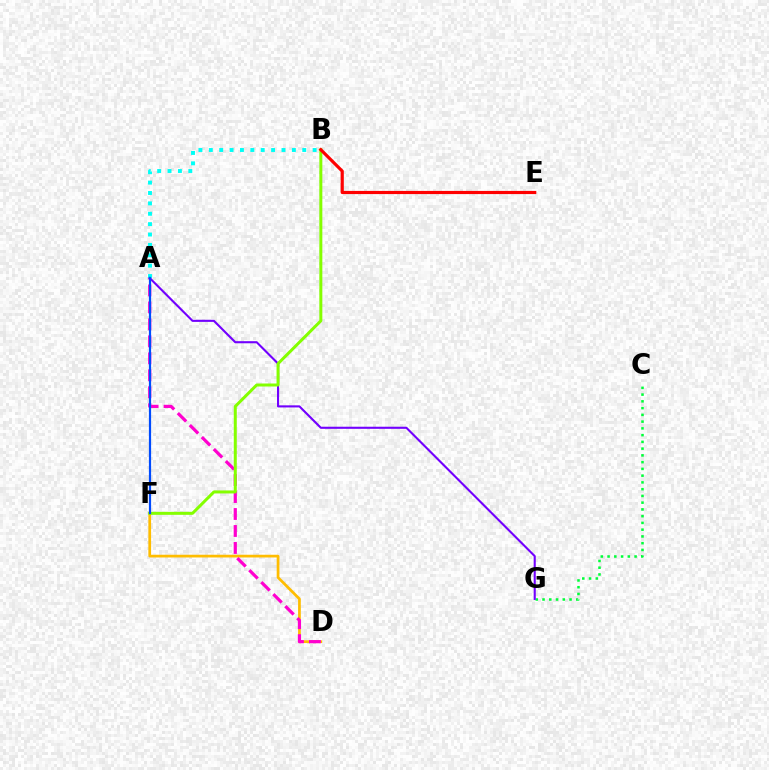{('D', 'F'): [{'color': '#ffbd00', 'line_style': 'solid', 'thickness': 1.96}], ('C', 'G'): [{'color': '#00ff39', 'line_style': 'dotted', 'thickness': 1.83}], ('A', 'D'): [{'color': '#ff00cf', 'line_style': 'dashed', 'thickness': 2.31}], ('A', 'B'): [{'color': '#00fff6', 'line_style': 'dotted', 'thickness': 2.82}], ('A', 'G'): [{'color': '#7200ff', 'line_style': 'solid', 'thickness': 1.51}], ('B', 'F'): [{'color': '#84ff00', 'line_style': 'solid', 'thickness': 2.16}], ('B', 'E'): [{'color': '#ff0000', 'line_style': 'solid', 'thickness': 2.28}], ('A', 'F'): [{'color': '#004bff', 'line_style': 'solid', 'thickness': 1.59}]}